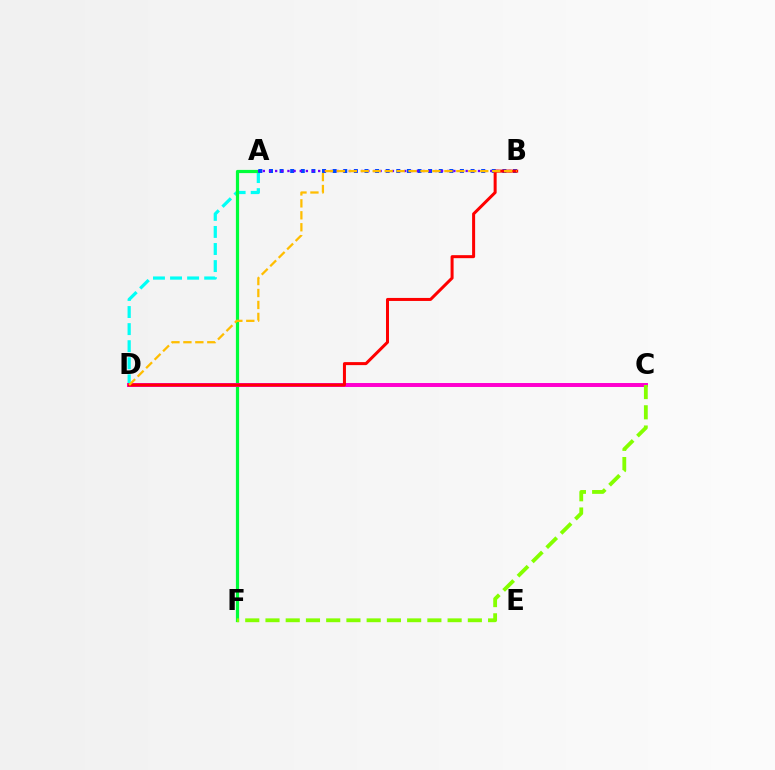{('A', 'D'): [{'color': '#00fff6', 'line_style': 'dashed', 'thickness': 2.32}], ('A', 'F'): [{'color': '#00ff39', 'line_style': 'solid', 'thickness': 2.31}], ('A', 'B'): [{'color': '#004bff', 'line_style': 'dotted', 'thickness': 2.88}, {'color': '#7200ff', 'line_style': 'dotted', 'thickness': 1.67}], ('C', 'D'): [{'color': '#ff00cf', 'line_style': 'solid', 'thickness': 2.85}], ('B', 'D'): [{'color': '#ff0000', 'line_style': 'solid', 'thickness': 2.17}, {'color': '#ffbd00', 'line_style': 'dashed', 'thickness': 1.62}], ('C', 'F'): [{'color': '#84ff00', 'line_style': 'dashed', 'thickness': 2.75}]}